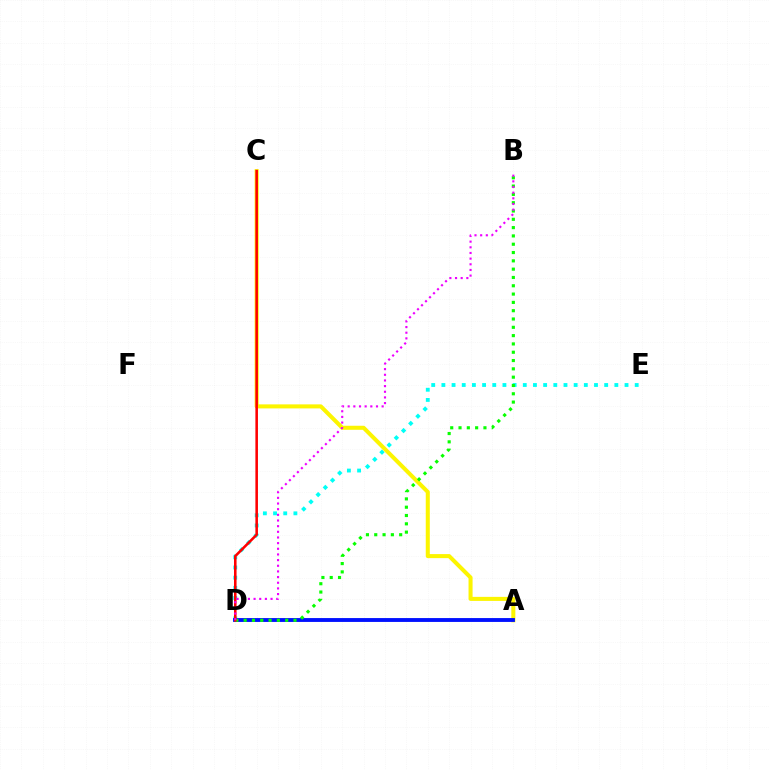{('D', 'E'): [{'color': '#00fff6', 'line_style': 'dotted', 'thickness': 2.76}], ('A', 'C'): [{'color': '#fcf500', 'line_style': 'solid', 'thickness': 2.91}], ('A', 'D'): [{'color': '#0010ff', 'line_style': 'solid', 'thickness': 2.78}], ('B', 'D'): [{'color': '#08ff00', 'line_style': 'dotted', 'thickness': 2.26}, {'color': '#ee00ff', 'line_style': 'dotted', 'thickness': 1.54}], ('C', 'D'): [{'color': '#ff0000', 'line_style': 'solid', 'thickness': 1.85}]}